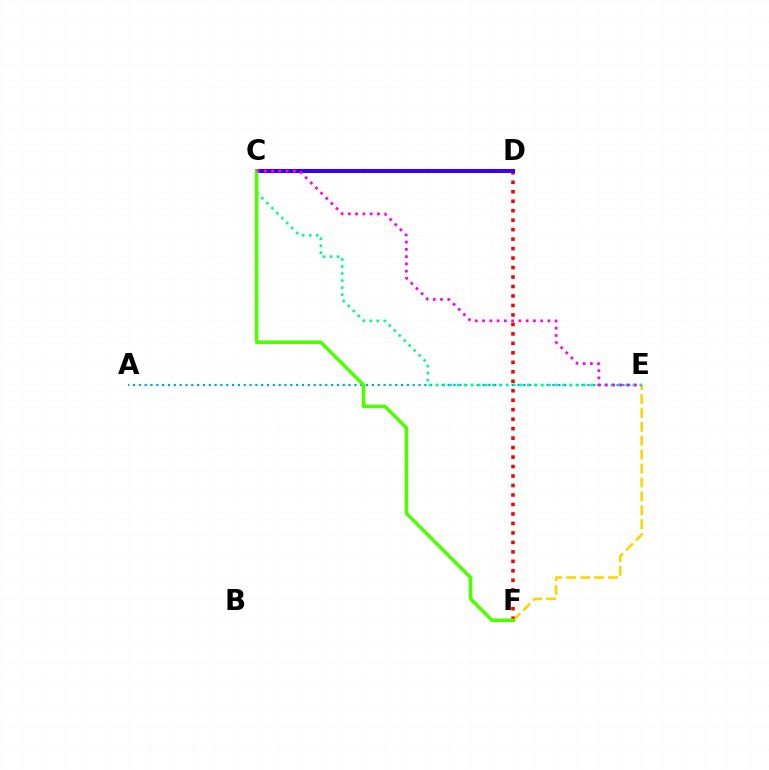{('E', 'F'): [{'color': '#ffd500', 'line_style': 'dashed', 'thickness': 1.89}], ('D', 'F'): [{'color': '#ff0000', 'line_style': 'dotted', 'thickness': 2.57}], ('C', 'D'): [{'color': '#3700ff', 'line_style': 'solid', 'thickness': 2.9}], ('A', 'E'): [{'color': '#009eff', 'line_style': 'dotted', 'thickness': 1.58}], ('C', 'E'): [{'color': '#00ff86', 'line_style': 'dotted', 'thickness': 1.91}, {'color': '#ff00ed', 'line_style': 'dotted', 'thickness': 1.97}], ('C', 'F'): [{'color': '#4fff00', 'line_style': 'solid', 'thickness': 2.56}]}